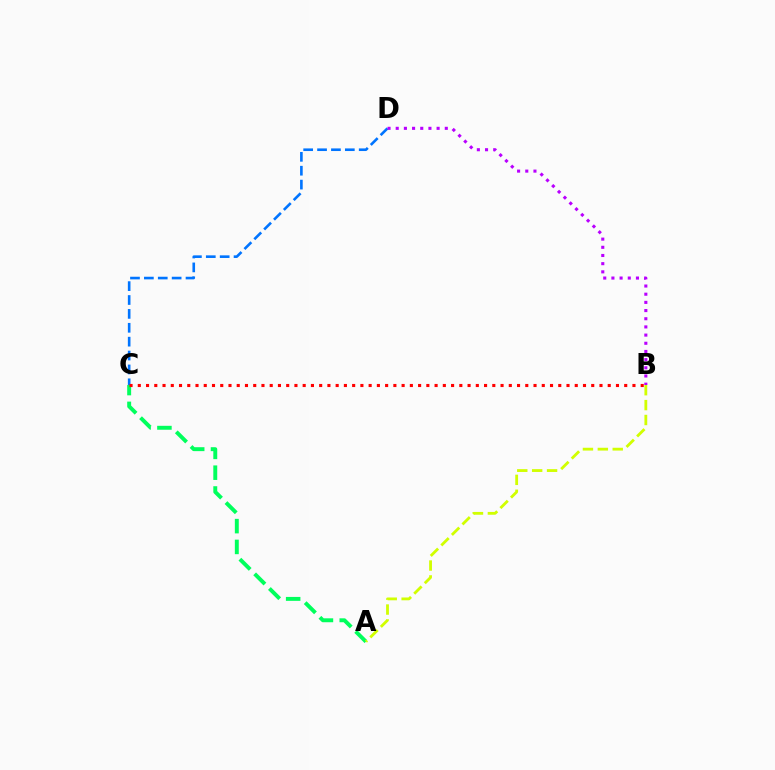{('A', 'C'): [{'color': '#00ff5c', 'line_style': 'dashed', 'thickness': 2.83}], ('A', 'B'): [{'color': '#d1ff00', 'line_style': 'dashed', 'thickness': 2.02}], ('C', 'D'): [{'color': '#0074ff', 'line_style': 'dashed', 'thickness': 1.89}], ('B', 'C'): [{'color': '#ff0000', 'line_style': 'dotted', 'thickness': 2.24}], ('B', 'D'): [{'color': '#b900ff', 'line_style': 'dotted', 'thickness': 2.22}]}